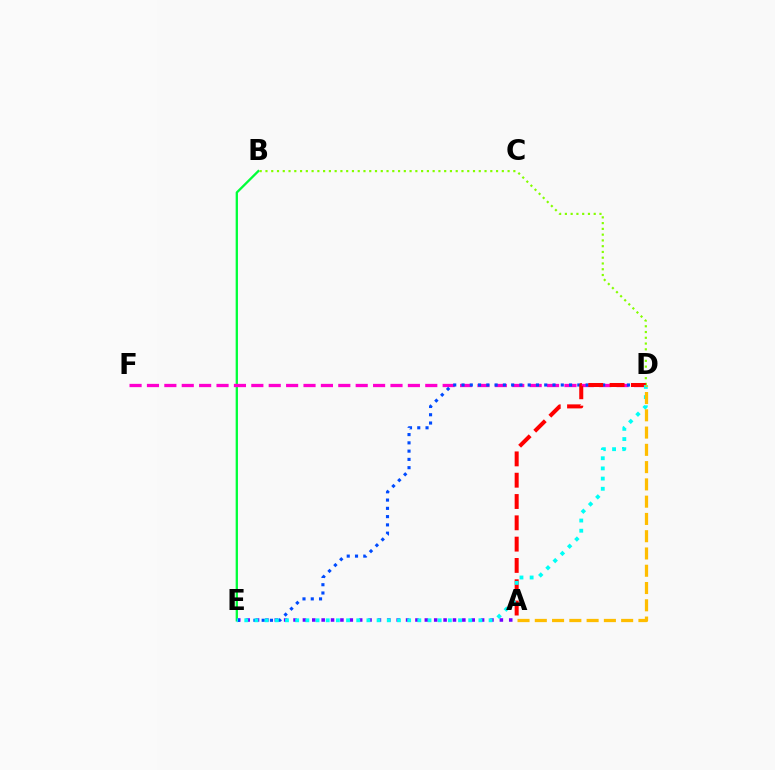{('A', 'E'): [{'color': '#7200ff', 'line_style': 'dotted', 'thickness': 2.55}], ('B', 'E'): [{'color': '#00ff39', 'line_style': 'solid', 'thickness': 1.66}], ('D', 'F'): [{'color': '#ff00cf', 'line_style': 'dashed', 'thickness': 2.36}], ('D', 'E'): [{'color': '#004bff', 'line_style': 'dotted', 'thickness': 2.25}, {'color': '#00fff6', 'line_style': 'dotted', 'thickness': 2.77}], ('B', 'D'): [{'color': '#84ff00', 'line_style': 'dotted', 'thickness': 1.57}], ('A', 'D'): [{'color': '#ff0000', 'line_style': 'dashed', 'thickness': 2.89}, {'color': '#ffbd00', 'line_style': 'dashed', 'thickness': 2.35}]}